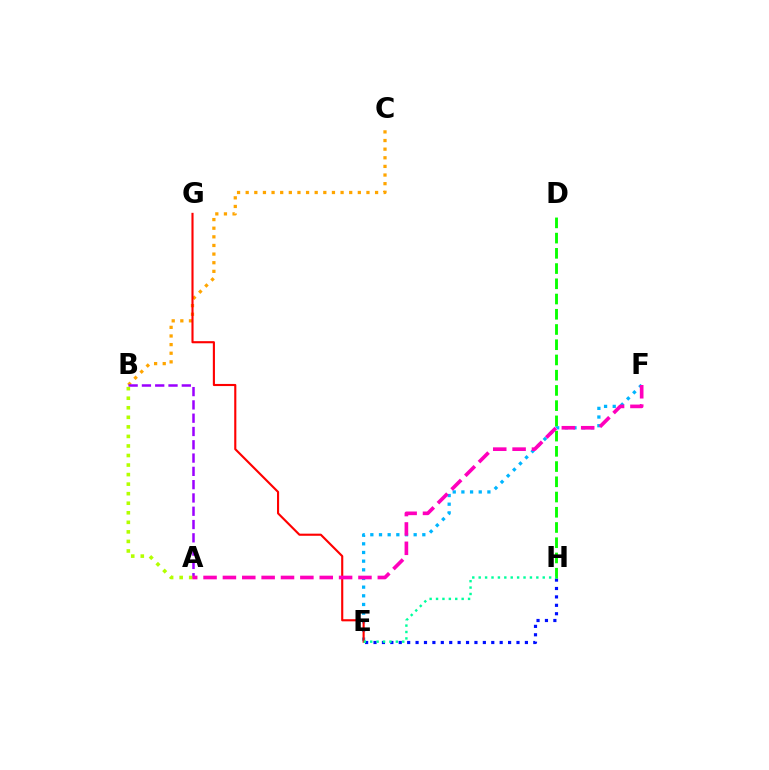{('E', 'F'): [{'color': '#00b5ff', 'line_style': 'dotted', 'thickness': 2.35}], ('B', 'C'): [{'color': '#ffa500', 'line_style': 'dotted', 'thickness': 2.34}], ('E', 'H'): [{'color': '#0010ff', 'line_style': 'dotted', 'thickness': 2.28}, {'color': '#00ff9d', 'line_style': 'dotted', 'thickness': 1.74}], ('A', 'B'): [{'color': '#9b00ff', 'line_style': 'dashed', 'thickness': 1.81}, {'color': '#b3ff00', 'line_style': 'dotted', 'thickness': 2.59}], ('D', 'H'): [{'color': '#08ff00', 'line_style': 'dashed', 'thickness': 2.07}], ('E', 'G'): [{'color': '#ff0000', 'line_style': 'solid', 'thickness': 1.53}], ('A', 'F'): [{'color': '#ff00bd', 'line_style': 'dashed', 'thickness': 2.63}]}